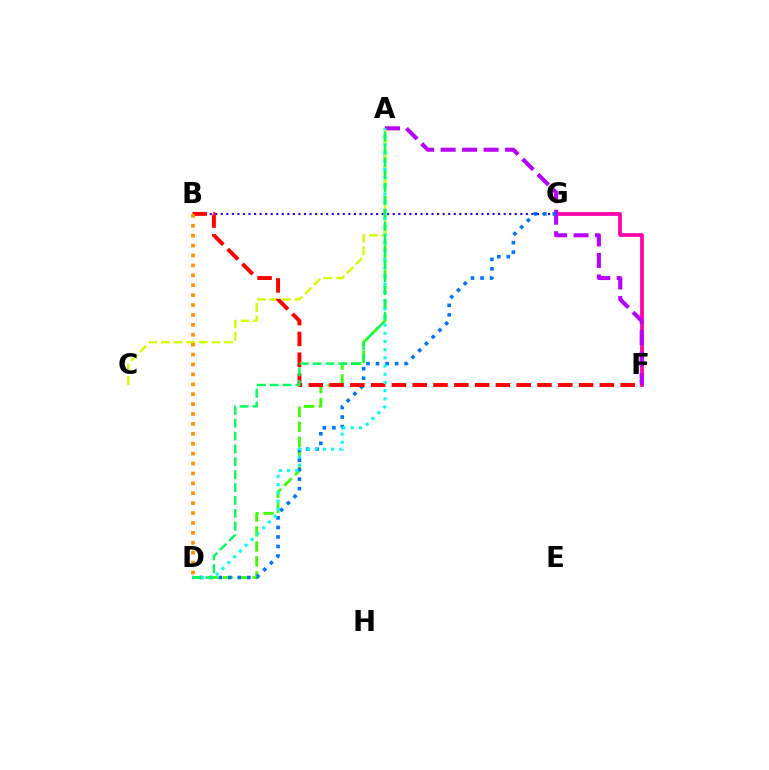{('F', 'G'): [{'color': '#ff00ac', 'line_style': 'solid', 'thickness': 2.69}], ('B', 'G'): [{'color': '#2500ff', 'line_style': 'dotted', 'thickness': 1.51}], ('A', 'D'): [{'color': '#3dff00', 'line_style': 'dashed', 'thickness': 2.04}, {'color': '#00fff6', 'line_style': 'dotted', 'thickness': 2.23}, {'color': '#00ff5c', 'line_style': 'dashed', 'thickness': 1.75}], ('A', 'F'): [{'color': '#b900ff', 'line_style': 'dashed', 'thickness': 2.92}], ('D', 'G'): [{'color': '#0074ff', 'line_style': 'dotted', 'thickness': 2.59}], ('A', 'C'): [{'color': '#d1ff00', 'line_style': 'dashed', 'thickness': 1.71}], ('B', 'F'): [{'color': '#ff0000', 'line_style': 'dashed', 'thickness': 2.82}], ('B', 'D'): [{'color': '#ff9400', 'line_style': 'dotted', 'thickness': 2.69}]}